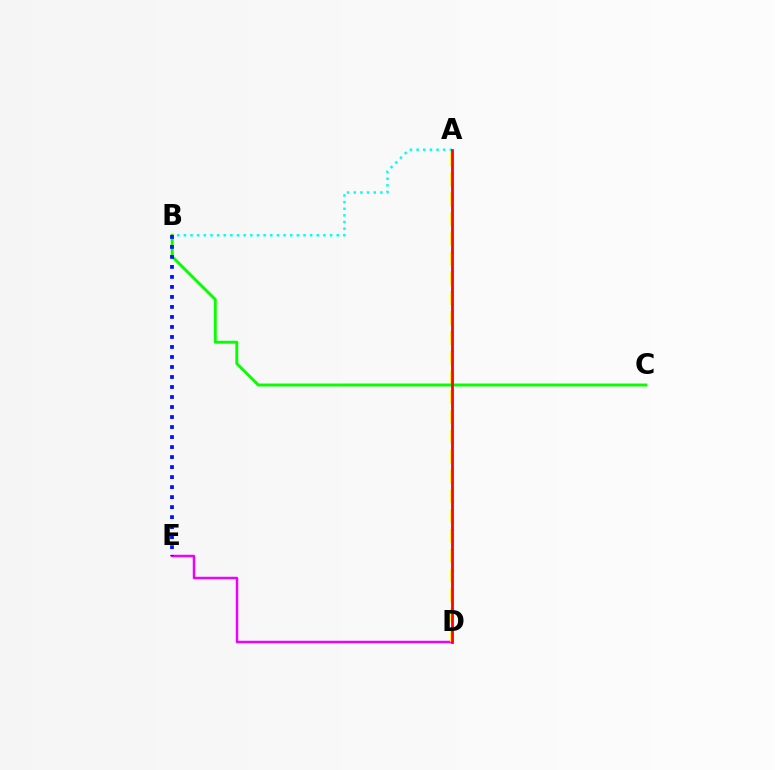{('A', 'B'): [{'color': '#00fff6', 'line_style': 'dotted', 'thickness': 1.81}], ('D', 'E'): [{'color': '#ee00ff', 'line_style': 'solid', 'thickness': 1.79}], ('A', 'D'): [{'color': '#fcf500', 'line_style': 'dashed', 'thickness': 2.69}, {'color': '#ff0000', 'line_style': 'solid', 'thickness': 1.99}], ('B', 'C'): [{'color': '#08ff00', 'line_style': 'solid', 'thickness': 2.11}], ('B', 'E'): [{'color': '#0010ff', 'line_style': 'dotted', 'thickness': 2.72}]}